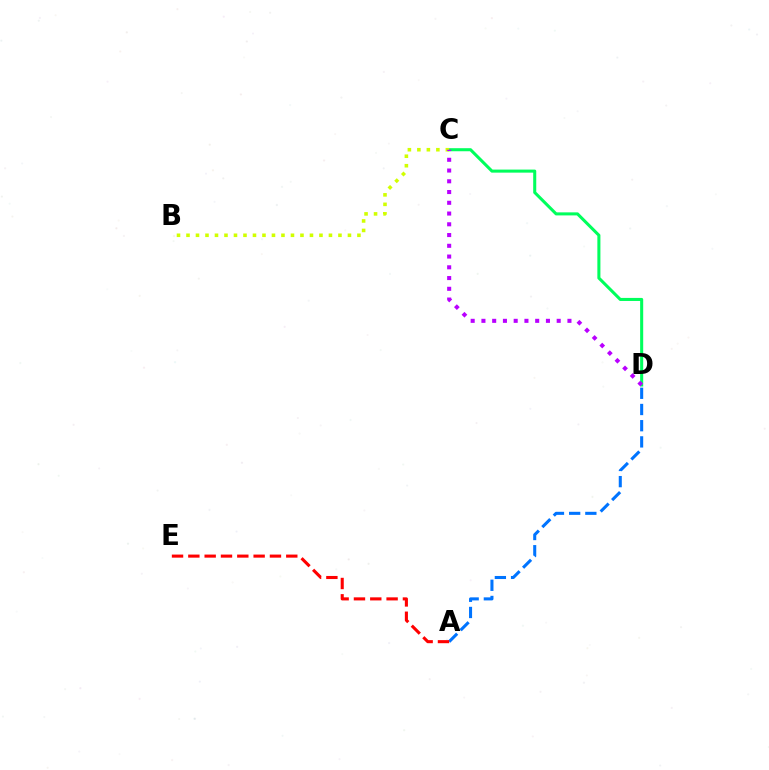{('C', 'D'): [{'color': '#00ff5c', 'line_style': 'solid', 'thickness': 2.2}, {'color': '#b900ff', 'line_style': 'dotted', 'thickness': 2.92}], ('A', 'D'): [{'color': '#0074ff', 'line_style': 'dashed', 'thickness': 2.2}], ('A', 'E'): [{'color': '#ff0000', 'line_style': 'dashed', 'thickness': 2.22}], ('B', 'C'): [{'color': '#d1ff00', 'line_style': 'dotted', 'thickness': 2.58}]}